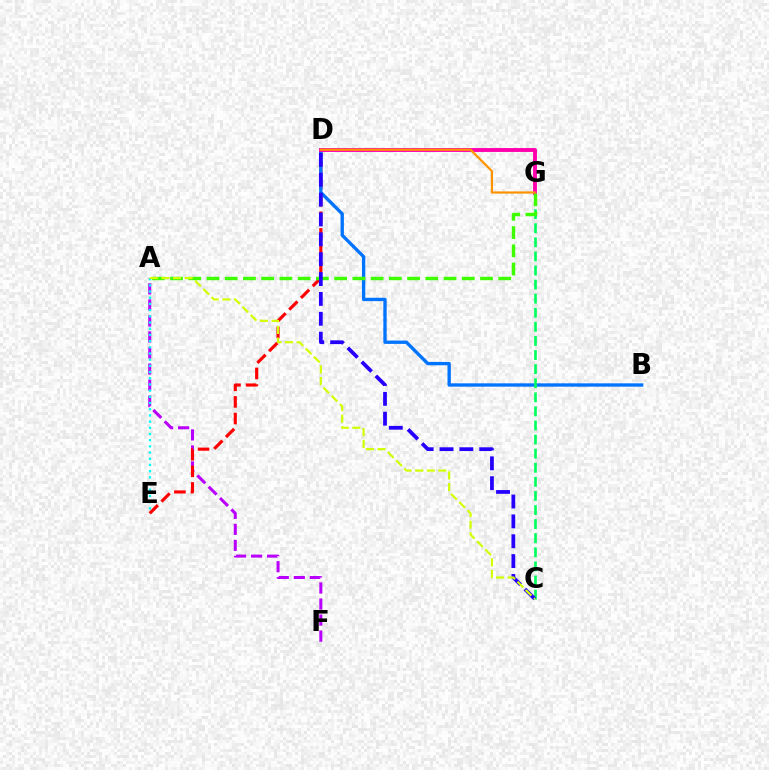{('A', 'F'): [{'color': '#b900ff', 'line_style': 'dashed', 'thickness': 2.18}], ('D', 'E'): [{'color': '#ff0000', 'line_style': 'dashed', 'thickness': 2.26}], ('B', 'D'): [{'color': '#0074ff', 'line_style': 'solid', 'thickness': 2.4}], ('C', 'G'): [{'color': '#00ff5c', 'line_style': 'dashed', 'thickness': 1.91}], ('D', 'G'): [{'color': '#ff00ac', 'line_style': 'solid', 'thickness': 2.8}, {'color': '#ff9400', 'line_style': 'solid', 'thickness': 1.58}], ('A', 'G'): [{'color': '#3dff00', 'line_style': 'dashed', 'thickness': 2.48}], ('C', 'D'): [{'color': '#2500ff', 'line_style': 'dashed', 'thickness': 2.7}], ('A', 'E'): [{'color': '#00fff6', 'line_style': 'dotted', 'thickness': 1.68}], ('A', 'C'): [{'color': '#d1ff00', 'line_style': 'dashed', 'thickness': 1.58}]}